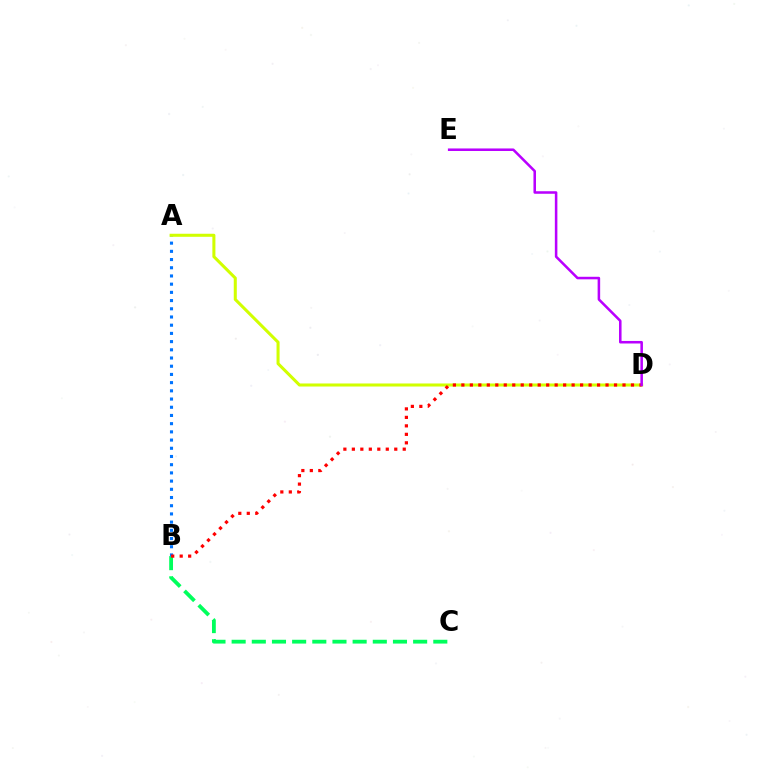{('B', 'C'): [{'color': '#00ff5c', 'line_style': 'dashed', 'thickness': 2.74}], ('A', 'B'): [{'color': '#0074ff', 'line_style': 'dotted', 'thickness': 2.23}], ('A', 'D'): [{'color': '#d1ff00', 'line_style': 'solid', 'thickness': 2.19}], ('B', 'D'): [{'color': '#ff0000', 'line_style': 'dotted', 'thickness': 2.3}], ('D', 'E'): [{'color': '#b900ff', 'line_style': 'solid', 'thickness': 1.83}]}